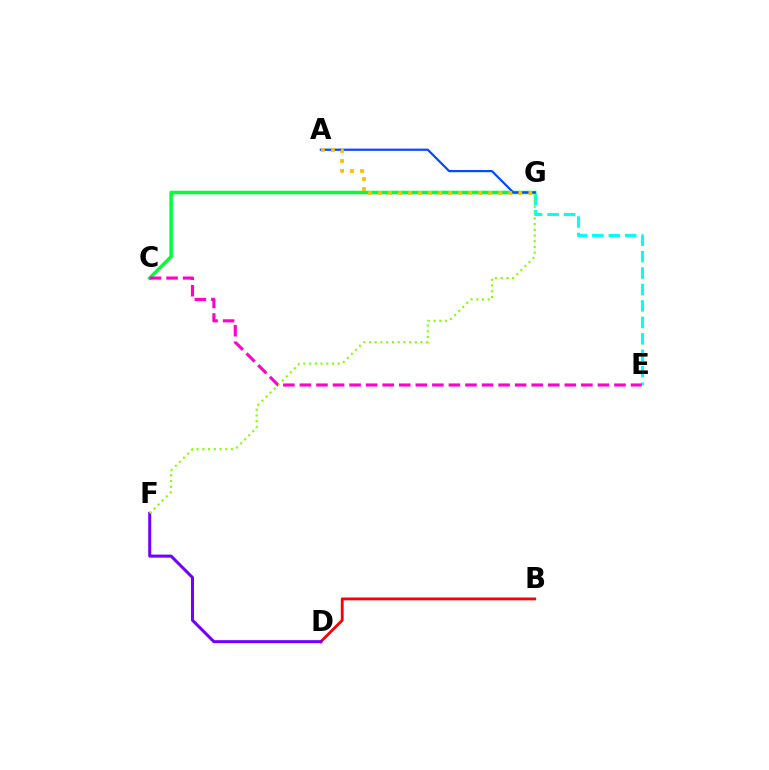{('E', 'G'): [{'color': '#00fff6', 'line_style': 'dashed', 'thickness': 2.23}], ('B', 'D'): [{'color': '#ff0000', 'line_style': 'solid', 'thickness': 2.04}], ('D', 'F'): [{'color': '#7200ff', 'line_style': 'solid', 'thickness': 2.18}], ('C', 'G'): [{'color': '#00ff39', 'line_style': 'solid', 'thickness': 2.5}], ('A', 'G'): [{'color': '#004bff', 'line_style': 'solid', 'thickness': 1.58}, {'color': '#ffbd00', 'line_style': 'dotted', 'thickness': 2.72}], ('F', 'G'): [{'color': '#84ff00', 'line_style': 'dotted', 'thickness': 1.56}], ('C', 'E'): [{'color': '#ff00cf', 'line_style': 'dashed', 'thickness': 2.25}]}